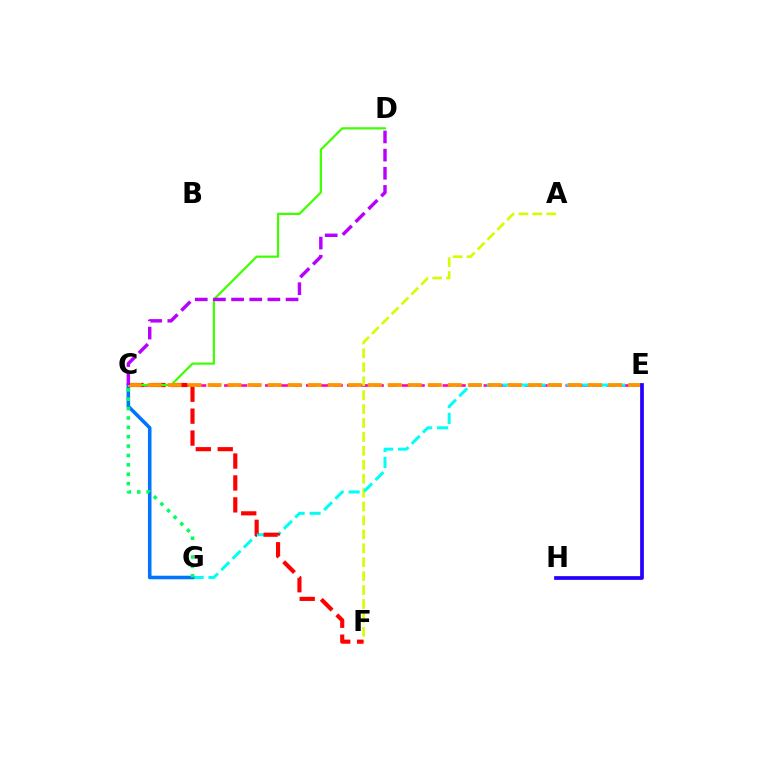{('C', 'E'): [{'color': '#ff00ac', 'line_style': 'dashed', 'thickness': 1.86}, {'color': '#ff9400', 'line_style': 'dashed', 'thickness': 2.72}], ('A', 'F'): [{'color': '#d1ff00', 'line_style': 'dashed', 'thickness': 1.89}], ('E', 'G'): [{'color': '#00fff6', 'line_style': 'dashed', 'thickness': 2.17}], ('C', 'F'): [{'color': '#ff0000', 'line_style': 'dashed', 'thickness': 2.98}], ('C', 'D'): [{'color': '#3dff00', 'line_style': 'solid', 'thickness': 1.59}, {'color': '#b900ff', 'line_style': 'dashed', 'thickness': 2.47}], ('C', 'G'): [{'color': '#0074ff', 'line_style': 'solid', 'thickness': 2.57}, {'color': '#00ff5c', 'line_style': 'dotted', 'thickness': 2.55}], ('E', 'H'): [{'color': '#2500ff', 'line_style': 'solid', 'thickness': 2.68}]}